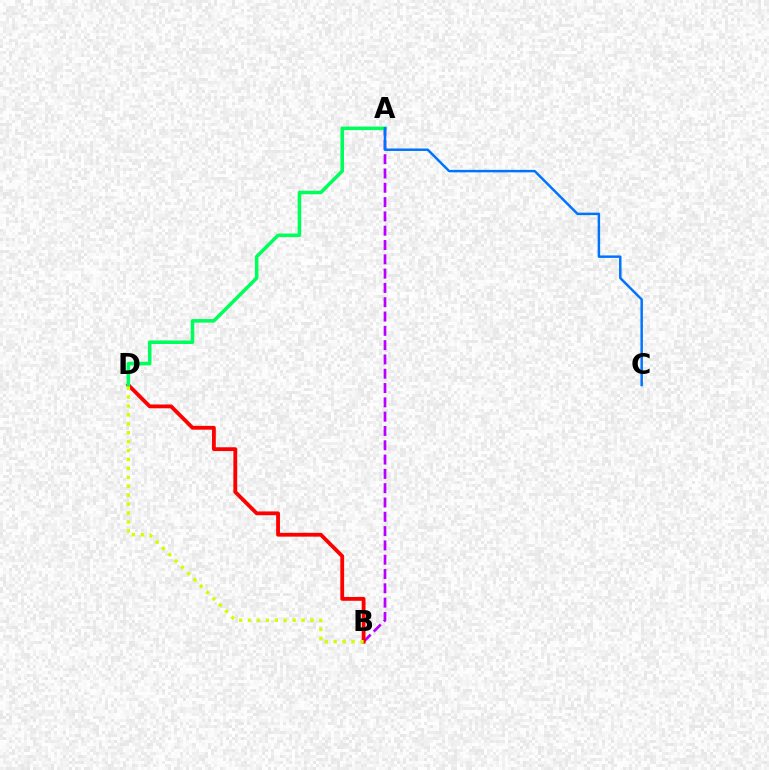{('A', 'B'): [{'color': '#b900ff', 'line_style': 'dashed', 'thickness': 1.94}], ('B', 'D'): [{'color': '#ff0000', 'line_style': 'solid', 'thickness': 2.75}, {'color': '#d1ff00', 'line_style': 'dotted', 'thickness': 2.42}], ('A', 'D'): [{'color': '#00ff5c', 'line_style': 'solid', 'thickness': 2.55}], ('A', 'C'): [{'color': '#0074ff', 'line_style': 'solid', 'thickness': 1.78}]}